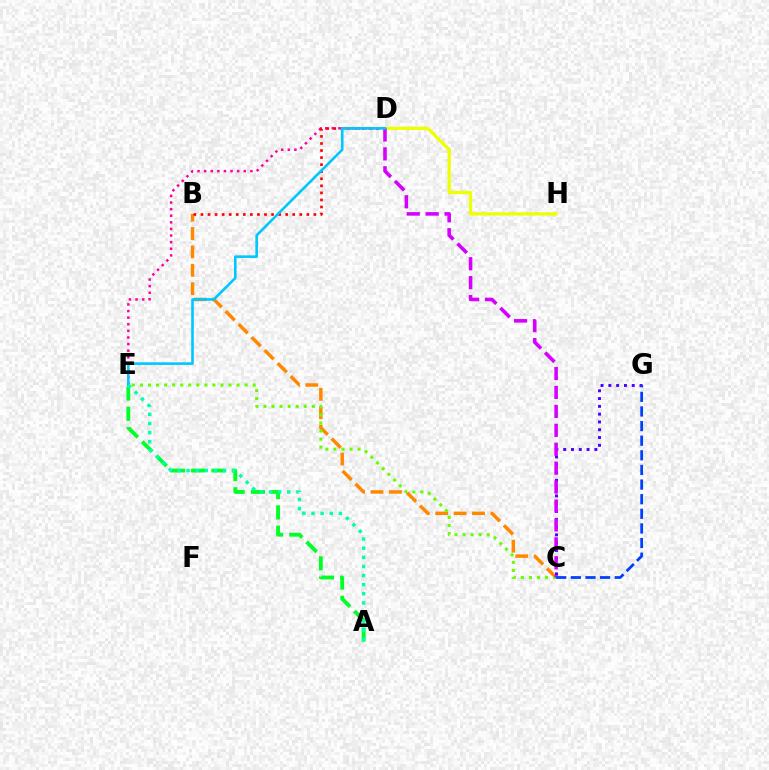{('D', 'E'): [{'color': '#ff00a0', 'line_style': 'dotted', 'thickness': 1.8}, {'color': '#00c7ff', 'line_style': 'solid', 'thickness': 1.88}], ('B', 'C'): [{'color': '#ff8800', 'line_style': 'dashed', 'thickness': 2.5}], ('C', 'G'): [{'color': '#4f00ff', 'line_style': 'dotted', 'thickness': 2.12}, {'color': '#003fff', 'line_style': 'dashed', 'thickness': 1.99}], ('A', 'E'): [{'color': '#00ff27', 'line_style': 'dashed', 'thickness': 2.76}, {'color': '#00ffaf', 'line_style': 'dotted', 'thickness': 2.48}], ('B', 'D'): [{'color': '#ff0000', 'line_style': 'dotted', 'thickness': 1.92}], ('C', 'E'): [{'color': '#66ff00', 'line_style': 'dotted', 'thickness': 2.19}], ('D', 'H'): [{'color': '#eeff00', 'line_style': 'solid', 'thickness': 2.35}], ('C', 'D'): [{'color': '#d600ff', 'line_style': 'dashed', 'thickness': 2.57}]}